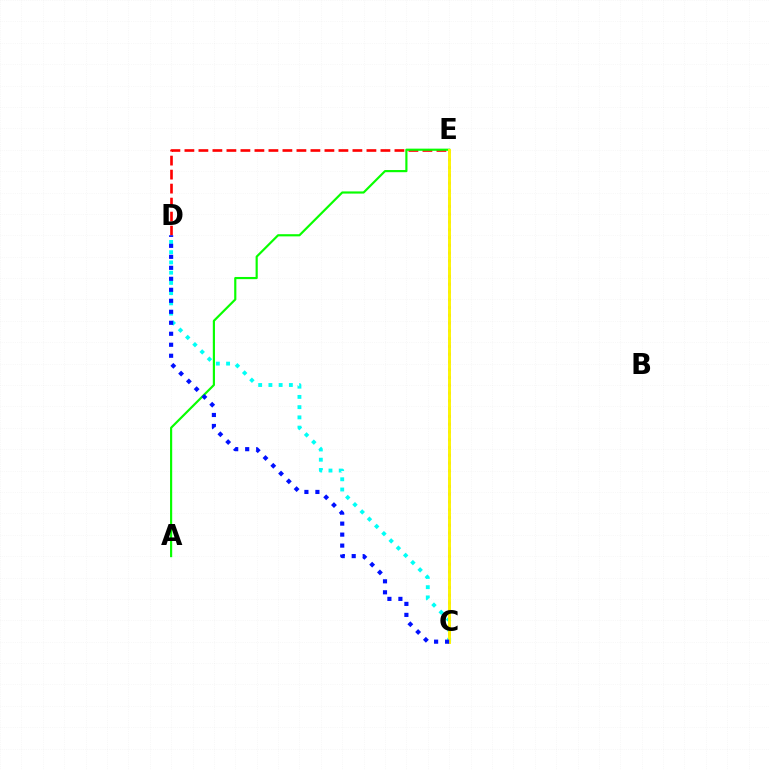{('D', 'E'): [{'color': '#ff0000', 'line_style': 'dashed', 'thickness': 1.9}], ('C', 'E'): [{'color': '#ee00ff', 'line_style': 'dotted', 'thickness': 2.11}, {'color': '#fcf500', 'line_style': 'solid', 'thickness': 2.1}], ('C', 'D'): [{'color': '#00fff6', 'line_style': 'dotted', 'thickness': 2.78}, {'color': '#0010ff', 'line_style': 'dotted', 'thickness': 2.99}], ('A', 'E'): [{'color': '#08ff00', 'line_style': 'solid', 'thickness': 1.56}]}